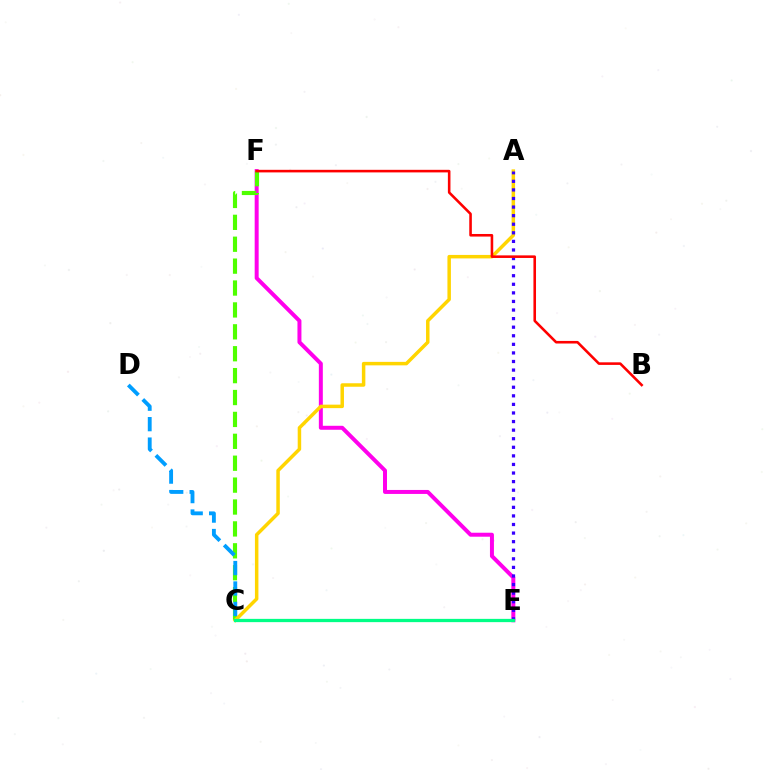{('E', 'F'): [{'color': '#ff00ed', 'line_style': 'solid', 'thickness': 2.87}], ('C', 'F'): [{'color': '#4fff00', 'line_style': 'dashed', 'thickness': 2.97}], ('A', 'C'): [{'color': '#ffd500', 'line_style': 'solid', 'thickness': 2.51}], ('A', 'E'): [{'color': '#3700ff', 'line_style': 'dotted', 'thickness': 2.33}], ('C', 'D'): [{'color': '#009eff', 'line_style': 'dashed', 'thickness': 2.78}], ('C', 'E'): [{'color': '#00ff86', 'line_style': 'solid', 'thickness': 2.35}], ('B', 'F'): [{'color': '#ff0000', 'line_style': 'solid', 'thickness': 1.86}]}